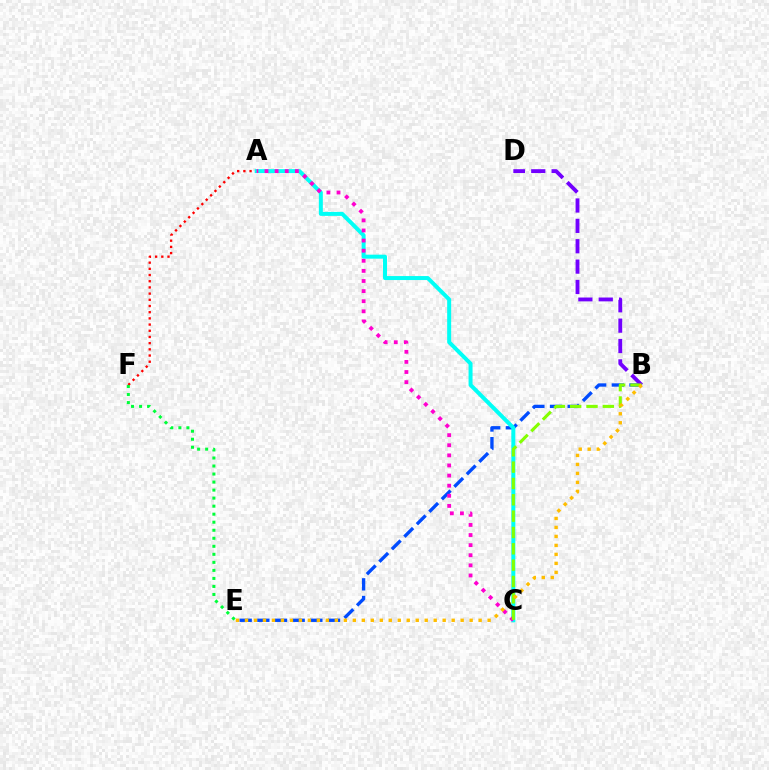{('A', 'F'): [{'color': '#ff0000', 'line_style': 'dotted', 'thickness': 1.68}], ('B', 'E'): [{'color': '#004bff', 'line_style': 'dashed', 'thickness': 2.4}, {'color': '#ffbd00', 'line_style': 'dotted', 'thickness': 2.44}], ('A', 'C'): [{'color': '#00fff6', 'line_style': 'solid', 'thickness': 2.87}, {'color': '#ff00cf', 'line_style': 'dotted', 'thickness': 2.75}], ('B', 'D'): [{'color': '#7200ff', 'line_style': 'dashed', 'thickness': 2.77}], ('E', 'F'): [{'color': '#00ff39', 'line_style': 'dotted', 'thickness': 2.18}], ('B', 'C'): [{'color': '#84ff00', 'line_style': 'dashed', 'thickness': 2.22}]}